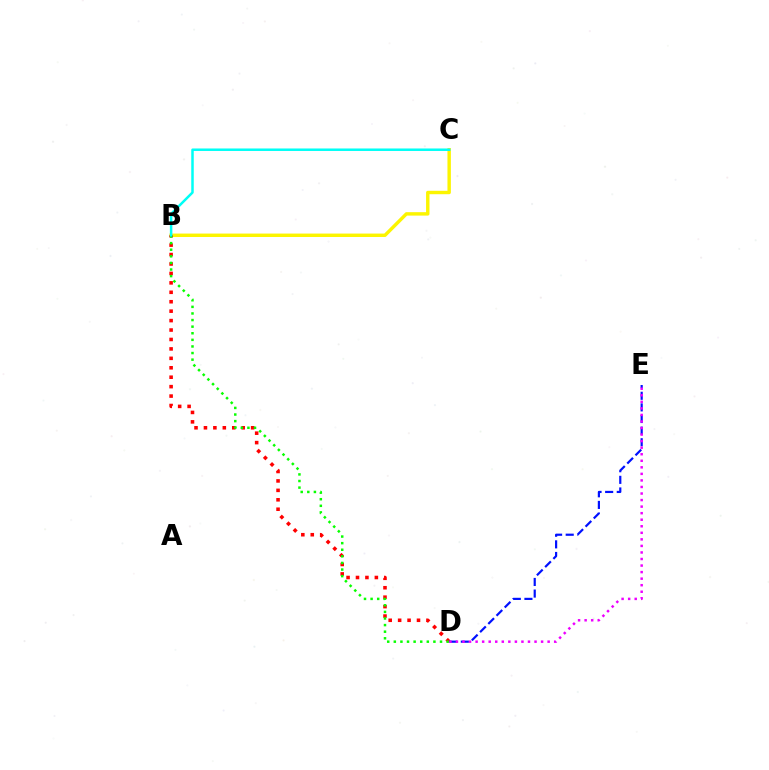{('B', 'C'): [{'color': '#fcf500', 'line_style': 'solid', 'thickness': 2.46}, {'color': '#00fff6', 'line_style': 'solid', 'thickness': 1.8}], ('B', 'D'): [{'color': '#ff0000', 'line_style': 'dotted', 'thickness': 2.56}, {'color': '#08ff00', 'line_style': 'dotted', 'thickness': 1.79}], ('D', 'E'): [{'color': '#0010ff', 'line_style': 'dashed', 'thickness': 1.58}, {'color': '#ee00ff', 'line_style': 'dotted', 'thickness': 1.78}]}